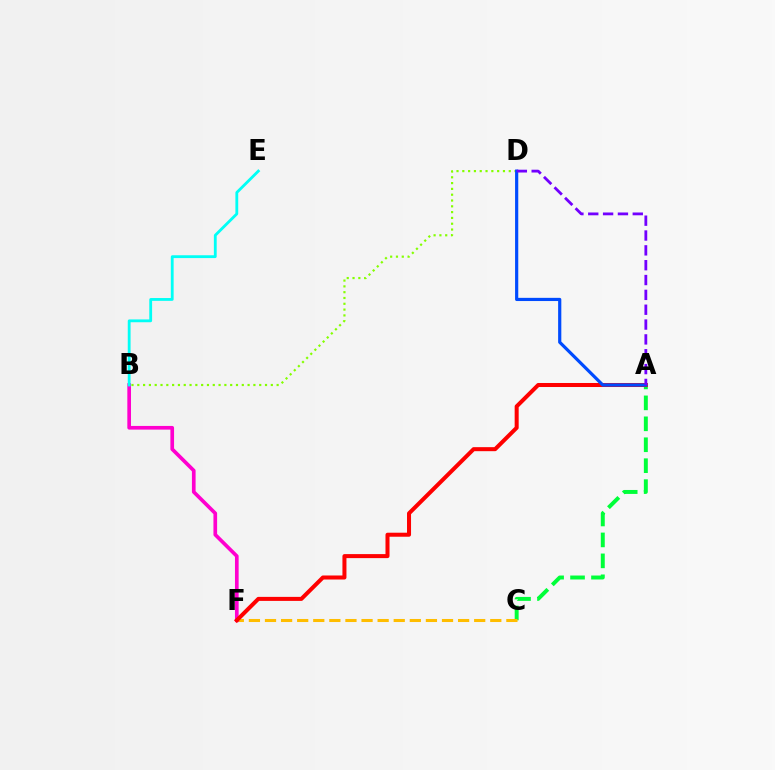{('A', 'C'): [{'color': '#00ff39', 'line_style': 'dashed', 'thickness': 2.84}], ('C', 'F'): [{'color': '#ffbd00', 'line_style': 'dashed', 'thickness': 2.19}], ('B', 'F'): [{'color': '#ff00cf', 'line_style': 'solid', 'thickness': 2.64}], ('A', 'F'): [{'color': '#ff0000', 'line_style': 'solid', 'thickness': 2.89}], ('B', 'D'): [{'color': '#84ff00', 'line_style': 'dotted', 'thickness': 1.58}], ('B', 'E'): [{'color': '#00fff6', 'line_style': 'solid', 'thickness': 2.03}], ('A', 'D'): [{'color': '#004bff', 'line_style': 'solid', 'thickness': 2.3}, {'color': '#7200ff', 'line_style': 'dashed', 'thickness': 2.02}]}